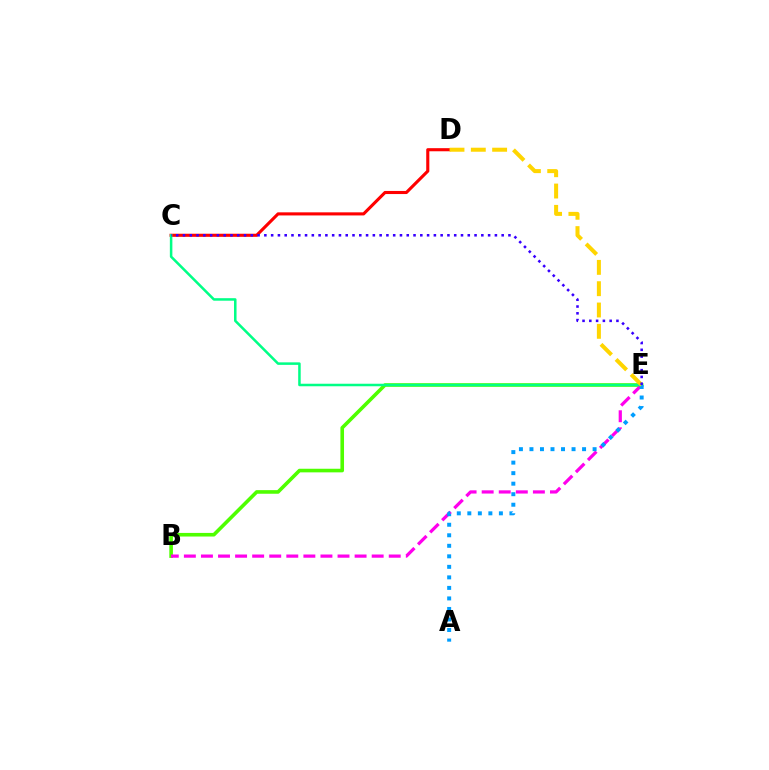{('B', 'E'): [{'color': '#4fff00', 'line_style': 'solid', 'thickness': 2.6}, {'color': '#ff00ed', 'line_style': 'dashed', 'thickness': 2.32}], ('C', 'D'): [{'color': '#ff0000', 'line_style': 'solid', 'thickness': 2.23}], ('C', 'E'): [{'color': '#00ff86', 'line_style': 'solid', 'thickness': 1.82}, {'color': '#3700ff', 'line_style': 'dotted', 'thickness': 1.84}], ('A', 'E'): [{'color': '#009eff', 'line_style': 'dotted', 'thickness': 2.86}], ('D', 'E'): [{'color': '#ffd500', 'line_style': 'dashed', 'thickness': 2.9}]}